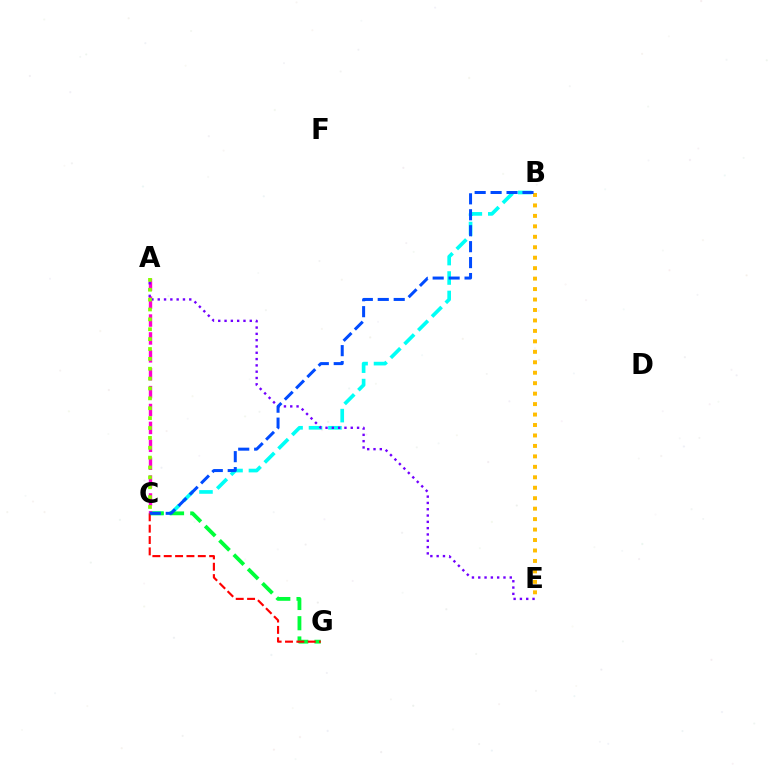{('B', 'C'): [{'color': '#00fff6', 'line_style': 'dashed', 'thickness': 2.64}, {'color': '#004bff', 'line_style': 'dashed', 'thickness': 2.17}], ('B', 'E'): [{'color': '#ffbd00', 'line_style': 'dotted', 'thickness': 2.84}], ('C', 'G'): [{'color': '#00ff39', 'line_style': 'dashed', 'thickness': 2.75}, {'color': '#ff0000', 'line_style': 'dashed', 'thickness': 1.54}], ('A', 'C'): [{'color': '#ff00cf', 'line_style': 'dashed', 'thickness': 2.43}, {'color': '#84ff00', 'line_style': 'dotted', 'thickness': 2.68}], ('A', 'E'): [{'color': '#7200ff', 'line_style': 'dotted', 'thickness': 1.71}]}